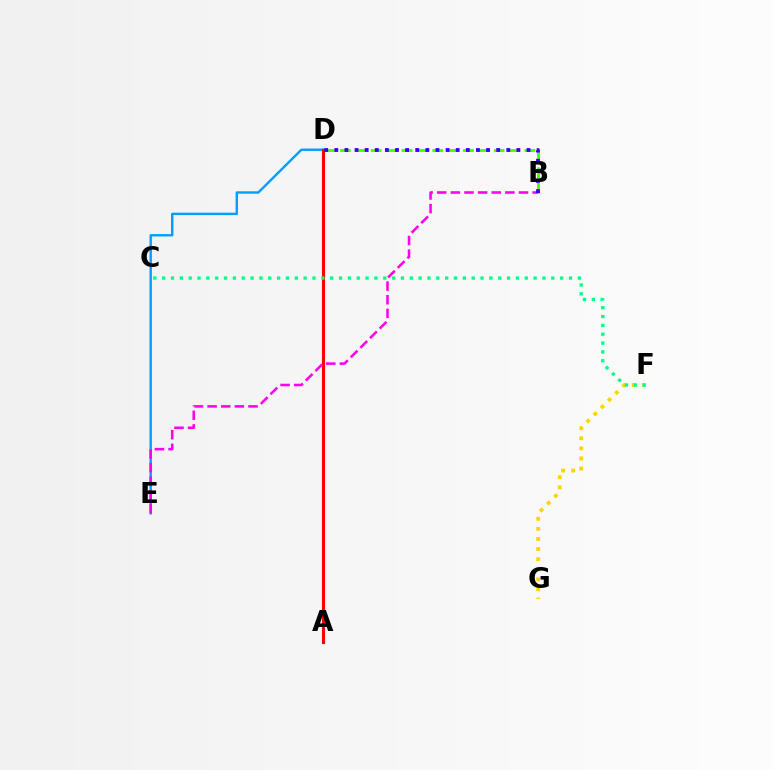{('D', 'E'): [{'color': '#009eff', 'line_style': 'solid', 'thickness': 1.73}], ('B', 'D'): [{'color': '#4fff00', 'line_style': 'dashed', 'thickness': 2.09}, {'color': '#3700ff', 'line_style': 'dotted', 'thickness': 2.75}], ('F', 'G'): [{'color': '#ffd500', 'line_style': 'dotted', 'thickness': 2.74}], ('A', 'D'): [{'color': '#ff0000', 'line_style': 'solid', 'thickness': 2.24}], ('B', 'E'): [{'color': '#ff00ed', 'line_style': 'dashed', 'thickness': 1.85}], ('C', 'F'): [{'color': '#00ff86', 'line_style': 'dotted', 'thickness': 2.4}]}